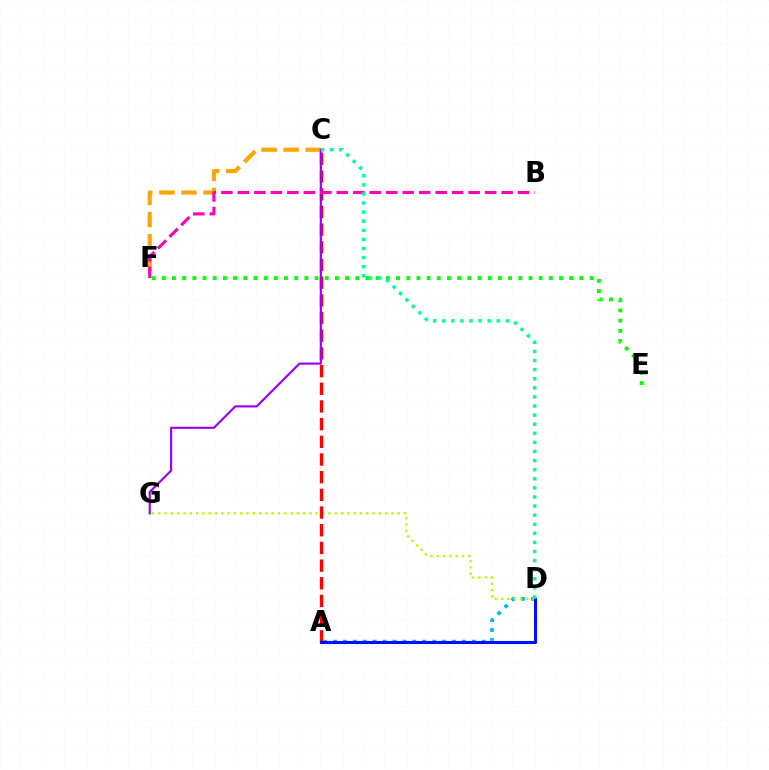{('C', 'F'): [{'color': '#ffa500', 'line_style': 'dashed', 'thickness': 3.0}], ('E', 'F'): [{'color': '#08ff00', 'line_style': 'dotted', 'thickness': 2.77}], ('A', 'D'): [{'color': '#00b5ff', 'line_style': 'dotted', 'thickness': 2.69}, {'color': '#0010ff', 'line_style': 'solid', 'thickness': 2.22}], ('D', 'G'): [{'color': '#b3ff00', 'line_style': 'dotted', 'thickness': 1.71}], ('A', 'C'): [{'color': '#ff0000', 'line_style': 'dashed', 'thickness': 2.4}], ('C', 'G'): [{'color': '#9b00ff', 'line_style': 'solid', 'thickness': 1.55}], ('B', 'F'): [{'color': '#ff00bd', 'line_style': 'dashed', 'thickness': 2.24}], ('C', 'D'): [{'color': '#00ff9d', 'line_style': 'dotted', 'thickness': 2.47}]}